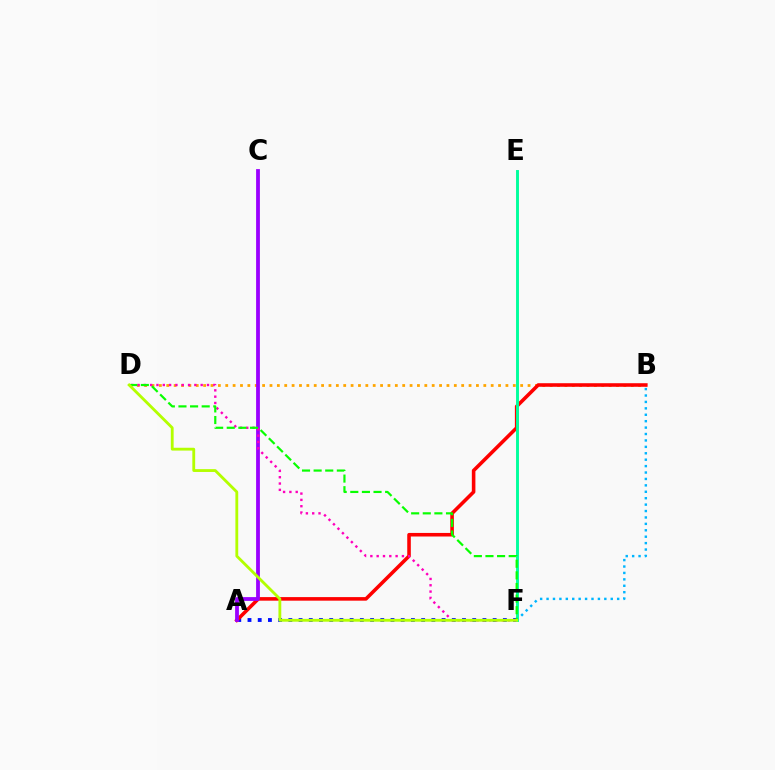{('B', 'D'): [{'color': '#ffa500', 'line_style': 'dotted', 'thickness': 2.0}], ('A', 'F'): [{'color': '#0010ff', 'line_style': 'dotted', 'thickness': 2.78}], ('A', 'B'): [{'color': '#ff0000', 'line_style': 'solid', 'thickness': 2.57}], ('A', 'C'): [{'color': '#9b00ff', 'line_style': 'solid', 'thickness': 2.73}], ('B', 'F'): [{'color': '#00b5ff', 'line_style': 'dotted', 'thickness': 1.74}], ('D', 'F'): [{'color': '#ff00bd', 'line_style': 'dotted', 'thickness': 1.72}, {'color': '#08ff00', 'line_style': 'dashed', 'thickness': 1.58}, {'color': '#b3ff00', 'line_style': 'solid', 'thickness': 2.04}], ('E', 'F'): [{'color': '#00ff9d', 'line_style': 'solid', 'thickness': 2.1}]}